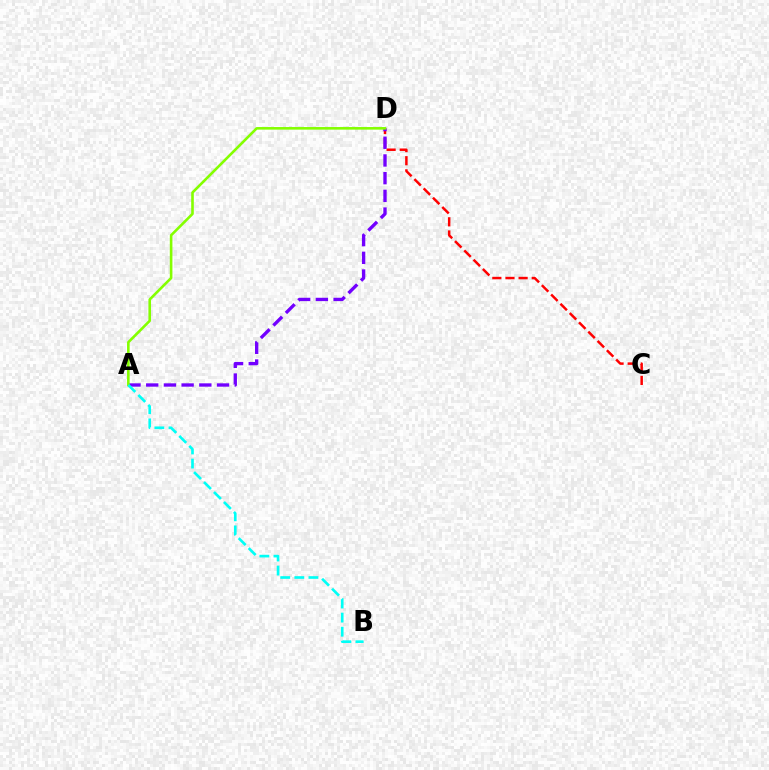{('C', 'D'): [{'color': '#ff0000', 'line_style': 'dashed', 'thickness': 1.78}], ('A', 'D'): [{'color': '#7200ff', 'line_style': 'dashed', 'thickness': 2.41}, {'color': '#84ff00', 'line_style': 'solid', 'thickness': 1.88}], ('A', 'B'): [{'color': '#00fff6', 'line_style': 'dashed', 'thickness': 1.91}]}